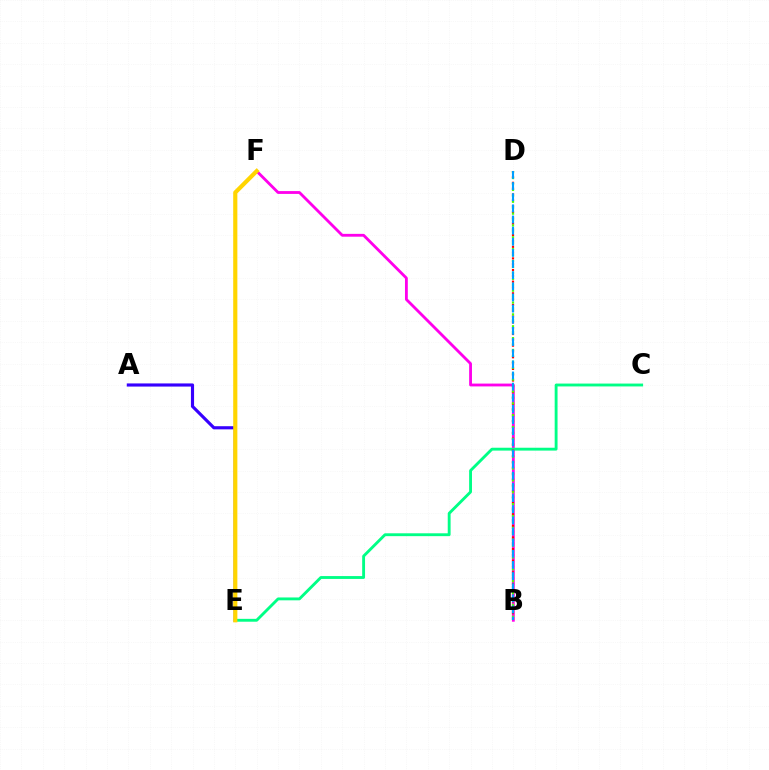{('B', 'F'): [{'color': '#ff00ed', 'line_style': 'solid', 'thickness': 2.04}], ('C', 'E'): [{'color': '#00ff86', 'line_style': 'solid', 'thickness': 2.06}], ('B', 'D'): [{'color': '#ff0000', 'line_style': 'dotted', 'thickness': 1.58}, {'color': '#4fff00', 'line_style': 'dotted', 'thickness': 1.61}, {'color': '#009eff', 'line_style': 'dashed', 'thickness': 1.51}], ('A', 'E'): [{'color': '#3700ff', 'line_style': 'solid', 'thickness': 2.26}], ('E', 'F'): [{'color': '#ffd500', 'line_style': 'solid', 'thickness': 3.0}]}